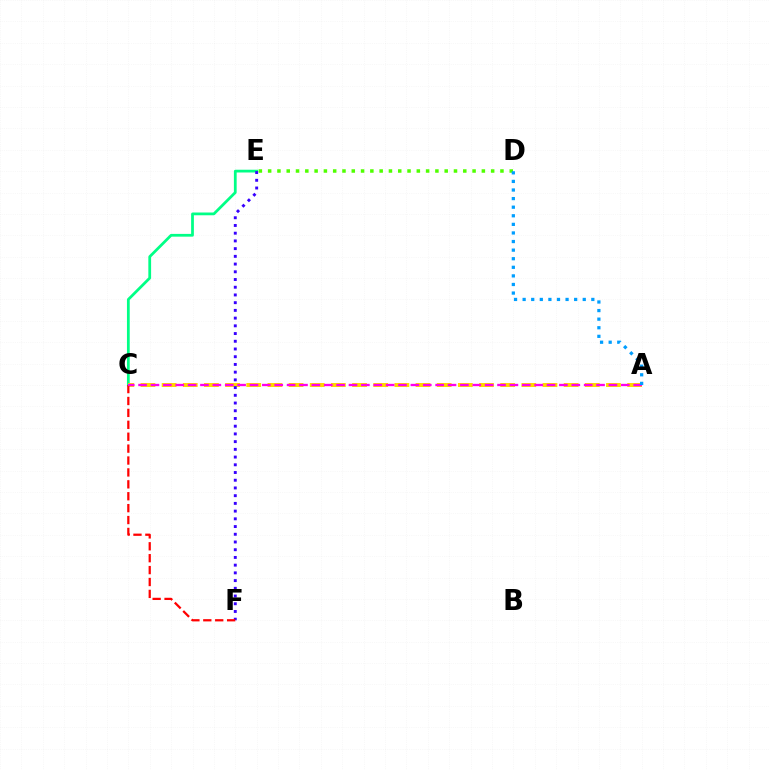{('C', 'E'): [{'color': '#00ff86', 'line_style': 'solid', 'thickness': 1.99}], ('A', 'C'): [{'color': '#ffd500', 'line_style': 'dashed', 'thickness': 2.87}, {'color': '#ff00ed', 'line_style': 'dashed', 'thickness': 1.68}], ('E', 'F'): [{'color': '#3700ff', 'line_style': 'dotted', 'thickness': 2.1}], ('D', 'E'): [{'color': '#4fff00', 'line_style': 'dotted', 'thickness': 2.52}], ('C', 'F'): [{'color': '#ff0000', 'line_style': 'dashed', 'thickness': 1.62}], ('A', 'D'): [{'color': '#009eff', 'line_style': 'dotted', 'thickness': 2.33}]}